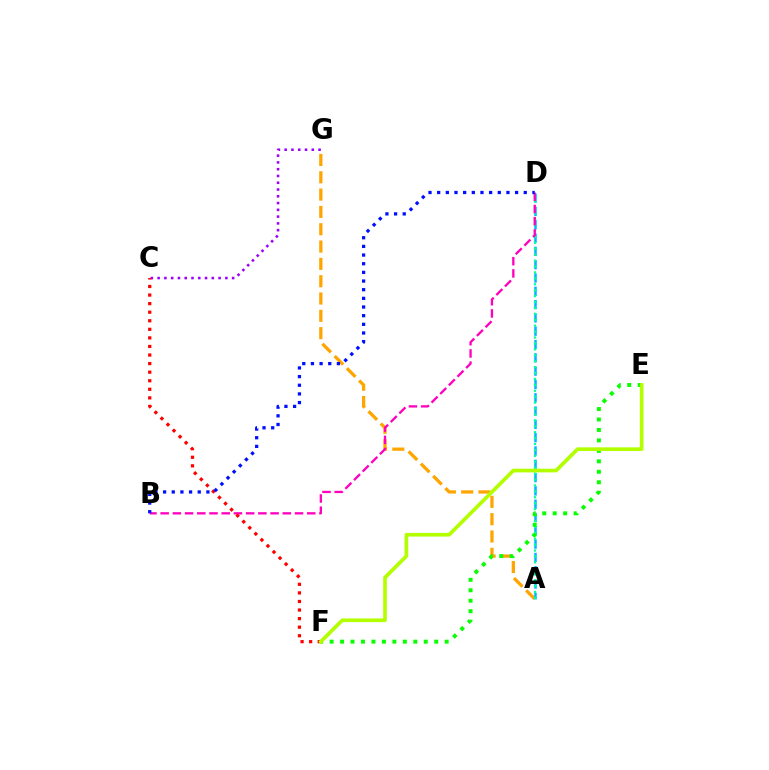{('A', 'G'): [{'color': '#ffa500', 'line_style': 'dashed', 'thickness': 2.35}], ('A', 'D'): [{'color': '#00b5ff', 'line_style': 'dashed', 'thickness': 1.81}, {'color': '#00ff9d', 'line_style': 'dotted', 'thickness': 1.61}], ('E', 'F'): [{'color': '#08ff00', 'line_style': 'dotted', 'thickness': 2.84}, {'color': '#b3ff00', 'line_style': 'solid', 'thickness': 2.64}], ('B', 'D'): [{'color': '#ff00bd', 'line_style': 'dashed', 'thickness': 1.66}, {'color': '#0010ff', 'line_style': 'dotted', 'thickness': 2.35}], ('C', 'G'): [{'color': '#9b00ff', 'line_style': 'dotted', 'thickness': 1.84}], ('C', 'F'): [{'color': '#ff0000', 'line_style': 'dotted', 'thickness': 2.33}]}